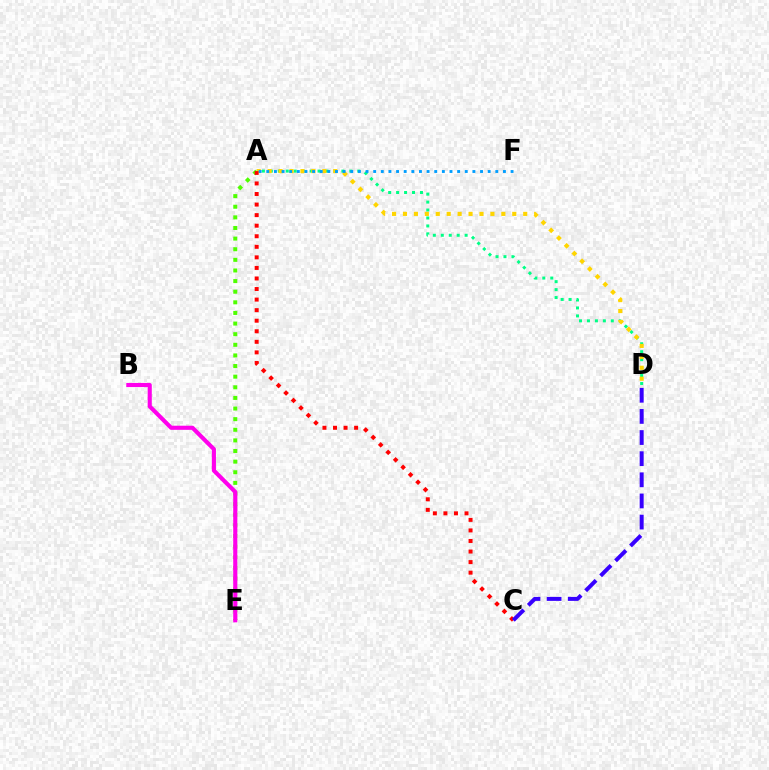{('A', 'E'): [{'color': '#4fff00', 'line_style': 'dotted', 'thickness': 2.89}], ('A', 'D'): [{'color': '#00ff86', 'line_style': 'dotted', 'thickness': 2.16}, {'color': '#ffd500', 'line_style': 'dotted', 'thickness': 2.97}], ('A', 'C'): [{'color': '#ff0000', 'line_style': 'dotted', 'thickness': 2.87}], ('B', 'E'): [{'color': '#ff00ed', 'line_style': 'solid', 'thickness': 2.97}], ('C', 'D'): [{'color': '#3700ff', 'line_style': 'dashed', 'thickness': 2.87}], ('A', 'F'): [{'color': '#009eff', 'line_style': 'dotted', 'thickness': 2.07}]}